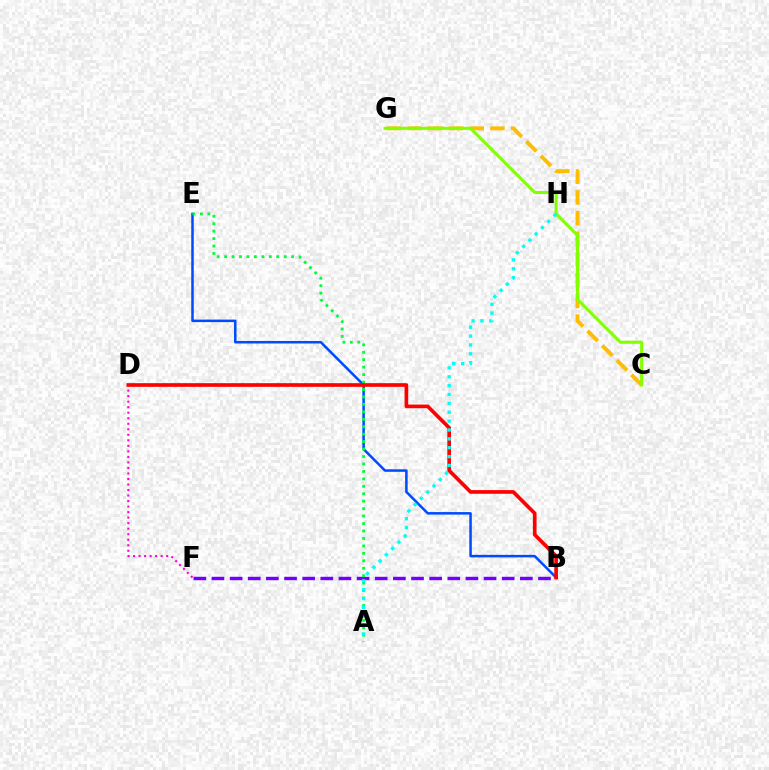{('B', 'F'): [{'color': '#7200ff', 'line_style': 'dashed', 'thickness': 2.46}], ('C', 'G'): [{'color': '#ffbd00', 'line_style': 'dashed', 'thickness': 2.81}, {'color': '#84ff00', 'line_style': 'solid', 'thickness': 2.21}], ('D', 'F'): [{'color': '#ff00cf', 'line_style': 'dotted', 'thickness': 1.5}], ('B', 'E'): [{'color': '#004bff', 'line_style': 'solid', 'thickness': 1.82}], ('A', 'E'): [{'color': '#00ff39', 'line_style': 'dotted', 'thickness': 2.02}], ('B', 'D'): [{'color': '#ff0000', 'line_style': 'solid', 'thickness': 2.64}], ('A', 'H'): [{'color': '#00fff6', 'line_style': 'dotted', 'thickness': 2.41}]}